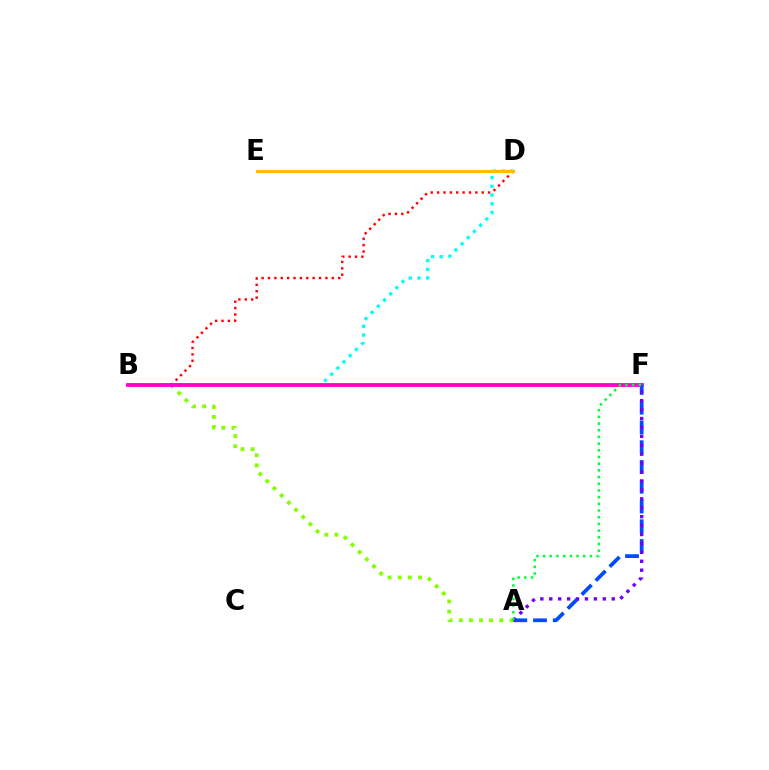{('A', 'B'): [{'color': '#84ff00', 'line_style': 'dotted', 'thickness': 2.75}], ('B', 'D'): [{'color': '#ff0000', 'line_style': 'dotted', 'thickness': 1.73}, {'color': '#00fff6', 'line_style': 'dotted', 'thickness': 2.37}], ('B', 'F'): [{'color': '#ff00cf', 'line_style': 'solid', 'thickness': 2.75}], ('D', 'E'): [{'color': '#ffbd00', 'line_style': 'solid', 'thickness': 2.25}], ('A', 'F'): [{'color': '#004bff', 'line_style': 'dashed', 'thickness': 2.68}, {'color': '#7200ff', 'line_style': 'dotted', 'thickness': 2.42}, {'color': '#00ff39', 'line_style': 'dotted', 'thickness': 1.82}]}